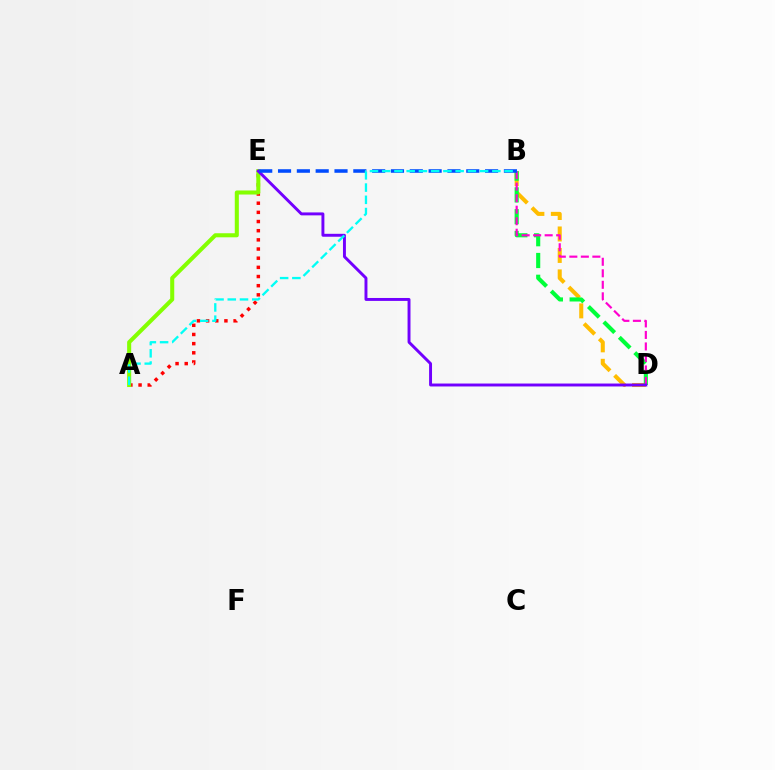{('B', 'D'): [{'color': '#ffbd00', 'line_style': 'dashed', 'thickness': 2.92}, {'color': '#00ff39', 'line_style': 'dashed', 'thickness': 2.96}, {'color': '#ff00cf', 'line_style': 'dashed', 'thickness': 1.56}], ('A', 'E'): [{'color': '#ff0000', 'line_style': 'dotted', 'thickness': 2.49}, {'color': '#84ff00', 'line_style': 'solid', 'thickness': 2.92}], ('D', 'E'): [{'color': '#7200ff', 'line_style': 'solid', 'thickness': 2.11}], ('B', 'E'): [{'color': '#004bff', 'line_style': 'dashed', 'thickness': 2.56}], ('A', 'B'): [{'color': '#00fff6', 'line_style': 'dashed', 'thickness': 1.66}]}